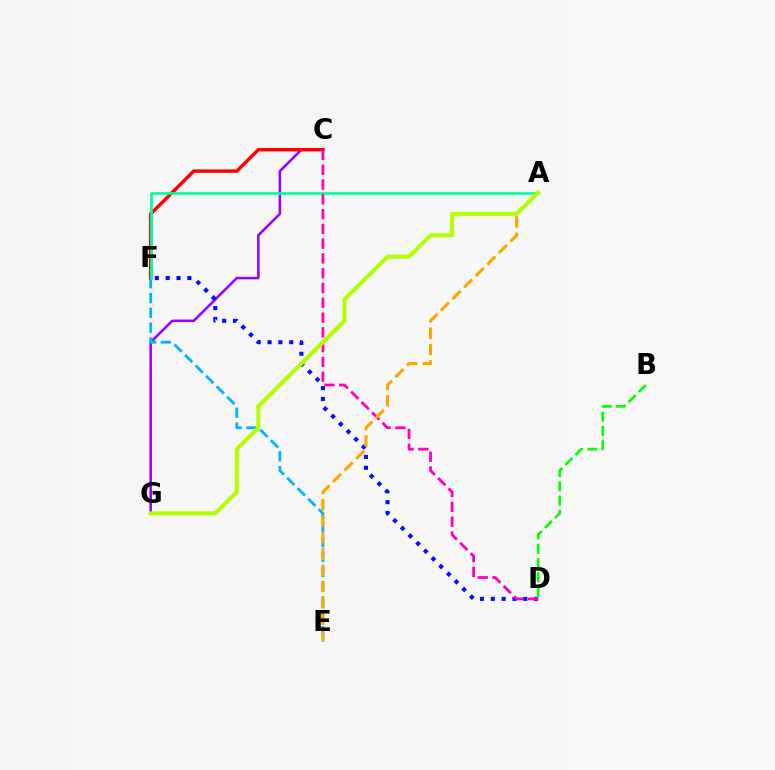{('C', 'G'): [{'color': '#9b00ff', 'line_style': 'solid', 'thickness': 1.84}], ('E', 'F'): [{'color': '#00b5ff', 'line_style': 'dashed', 'thickness': 2.01}], ('C', 'F'): [{'color': '#ff0000', 'line_style': 'solid', 'thickness': 2.47}], ('D', 'F'): [{'color': '#0010ff', 'line_style': 'dotted', 'thickness': 2.94}], ('A', 'F'): [{'color': '#00ff9d', 'line_style': 'solid', 'thickness': 1.94}], ('C', 'D'): [{'color': '#ff00bd', 'line_style': 'dashed', 'thickness': 2.01}], ('A', 'E'): [{'color': '#ffa500', 'line_style': 'dashed', 'thickness': 2.22}], ('B', 'D'): [{'color': '#08ff00', 'line_style': 'dashed', 'thickness': 1.94}], ('A', 'G'): [{'color': '#b3ff00', 'line_style': 'solid', 'thickness': 2.94}]}